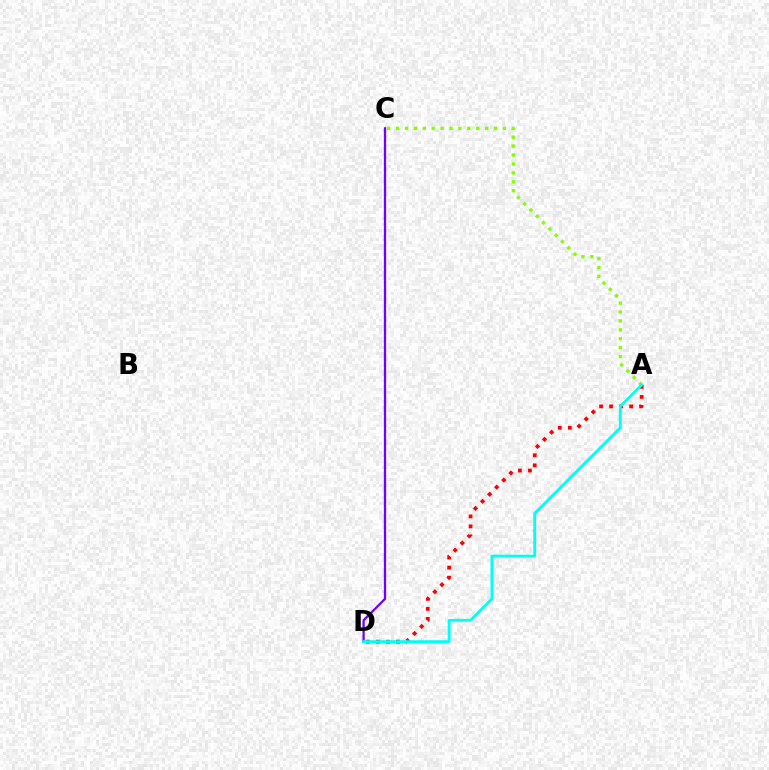{('C', 'D'): [{'color': '#7200ff', 'line_style': 'solid', 'thickness': 1.63}], ('A', 'D'): [{'color': '#ff0000', 'line_style': 'dotted', 'thickness': 2.72}, {'color': '#00fff6', 'line_style': 'solid', 'thickness': 2.06}], ('A', 'C'): [{'color': '#84ff00', 'line_style': 'dotted', 'thickness': 2.42}]}